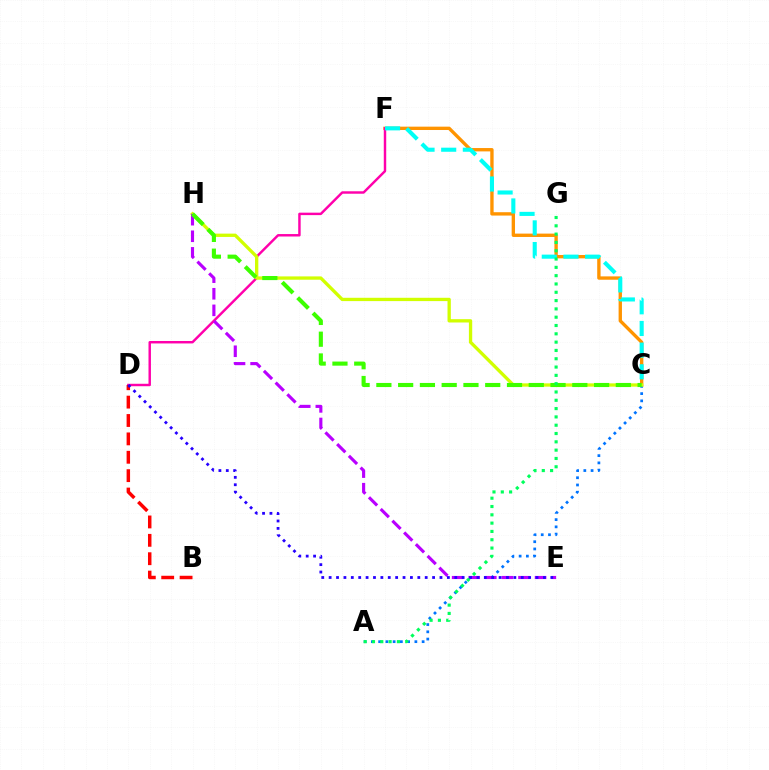{('C', 'F'): [{'color': '#ff9400', 'line_style': 'solid', 'thickness': 2.41}, {'color': '#00fff6', 'line_style': 'dashed', 'thickness': 2.94}], ('A', 'C'): [{'color': '#0074ff', 'line_style': 'dotted', 'thickness': 1.97}], ('D', 'F'): [{'color': '#ff00ac', 'line_style': 'solid', 'thickness': 1.76}], ('B', 'D'): [{'color': '#ff0000', 'line_style': 'dashed', 'thickness': 2.5}], ('C', 'H'): [{'color': '#d1ff00', 'line_style': 'solid', 'thickness': 2.39}, {'color': '#3dff00', 'line_style': 'dashed', 'thickness': 2.96}], ('E', 'H'): [{'color': '#b900ff', 'line_style': 'dashed', 'thickness': 2.25}], ('D', 'E'): [{'color': '#2500ff', 'line_style': 'dotted', 'thickness': 2.01}], ('A', 'G'): [{'color': '#00ff5c', 'line_style': 'dotted', 'thickness': 2.26}]}